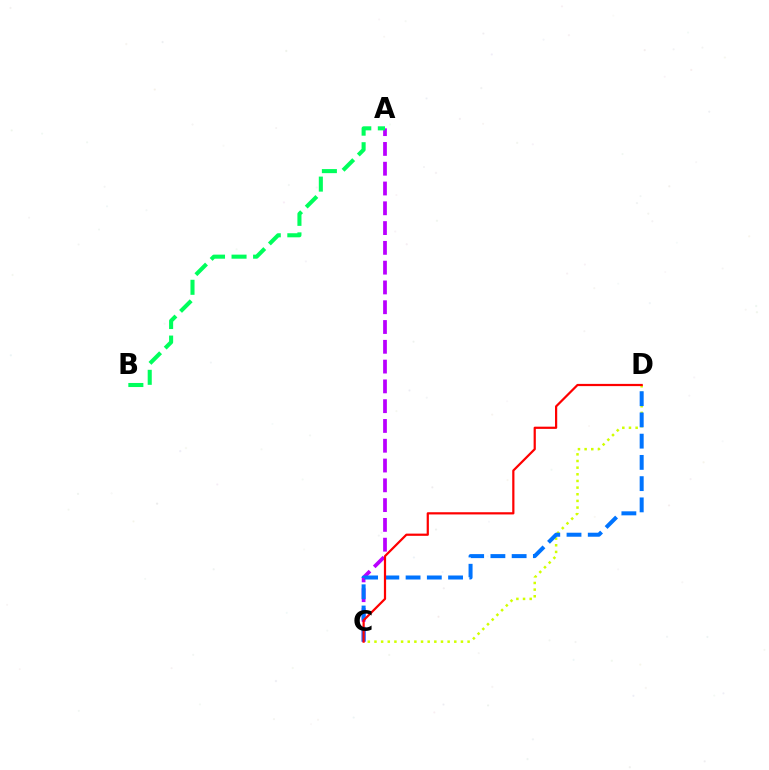{('A', 'C'): [{'color': '#b900ff', 'line_style': 'dashed', 'thickness': 2.69}], ('A', 'B'): [{'color': '#00ff5c', 'line_style': 'dashed', 'thickness': 2.93}], ('C', 'D'): [{'color': '#d1ff00', 'line_style': 'dotted', 'thickness': 1.81}, {'color': '#0074ff', 'line_style': 'dashed', 'thickness': 2.89}, {'color': '#ff0000', 'line_style': 'solid', 'thickness': 1.59}]}